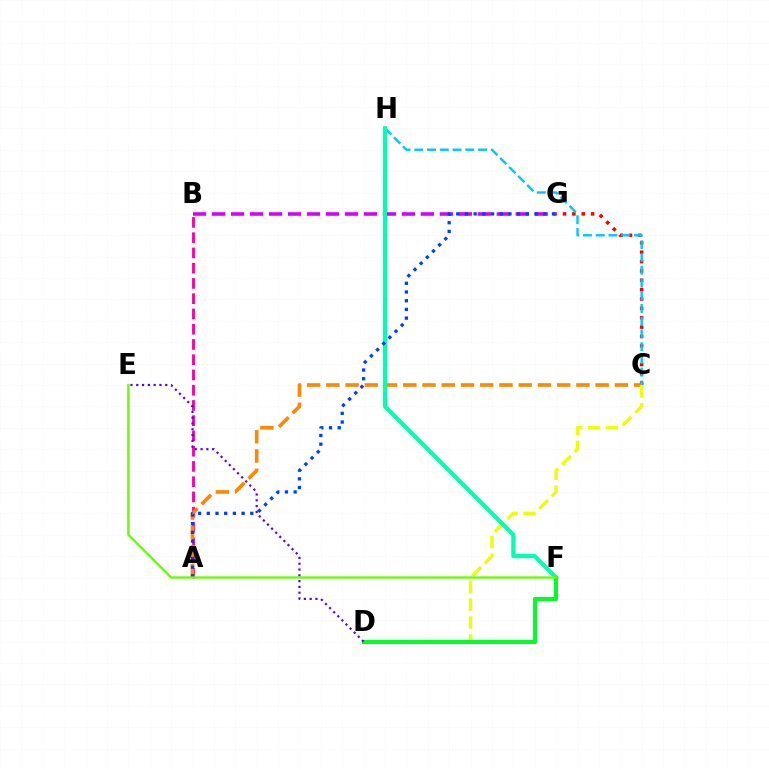{('C', 'G'): [{'color': '#ff0000', 'line_style': 'dotted', 'thickness': 2.54}], ('C', 'H'): [{'color': '#00c7ff', 'line_style': 'dashed', 'thickness': 1.73}], ('A', 'B'): [{'color': '#ff00a0', 'line_style': 'dashed', 'thickness': 2.07}], ('B', 'G'): [{'color': '#d600ff', 'line_style': 'dashed', 'thickness': 2.58}], ('A', 'C'): [{'color': '#ff8800', 'line_style': 'dashed', 'thickness': 2.61}], ('C', 'D'): [{'color': '#eeff00', 'line_style': 'dashed', 'thickness': 2.43}], ('F', 'H'): [{'color': '#00ffaf', 'line_style': 'solid', 'thickness': 2.98}], ('D', 'F'): [{'color': '#00ff27', 'line_style': 'solid', 'thickness': 2.93}], ('D', 'E'): [{'color': '#4f00ff', 'line_style': 'dotted', 'thickness': 1.58}], ('A', 'G'): [{'color': '#003fff', 'line_style': 'dotted', 'thickness': 2.36}], ('E', 'F'): [{'color': '#66ff00', 'line_style': 'solid', 'thickness': 1.68}]}